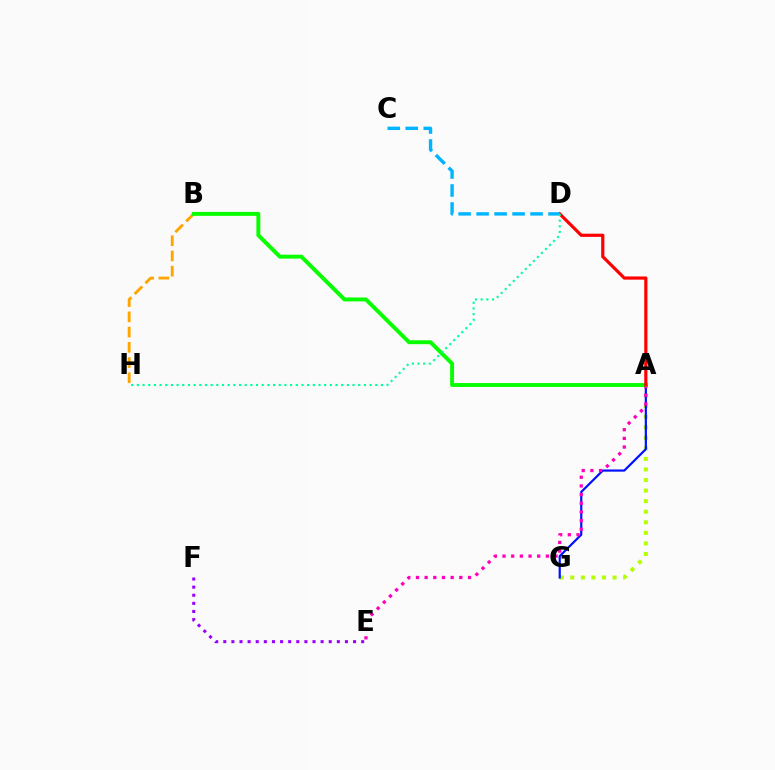{('A', 'G'): [{'color': '#b3ff00', 'line_style': 'dotted', 'thickness': 2.87}, {'color': '#0010ff', 'line_style': 'solid', 'thickness': 1.58}], ('A', 'E'): [{'color': '#ff00bd', 'line_style': 'dotted', 'thickness': 2.36}], ('E', 'F'): [{'color': '#9b00ff', 'line_style': 'dotted', 'thickness': 2.2}], ('B', 'H'): [{'color': '#ffa500', 'line_style': 'dashed', 'thickness': 2.07}], ('A', 'B'): [{'color': '#08ff00', 'line_style': 'solid', 'thickness': 2.83}], ('A', 'D'): [{'color': '#ff0000', 'line_style': 'solid', 'thickness': 2.3}], ('C', 'D'): [{'color': '#00b5ff', 'line_style': 'dashed', 'thickness': 2.44}], ('D', 'H'): [{'color': '#00ff9d', 'line_style': 'dotted', 'thickness': 1.54}]}